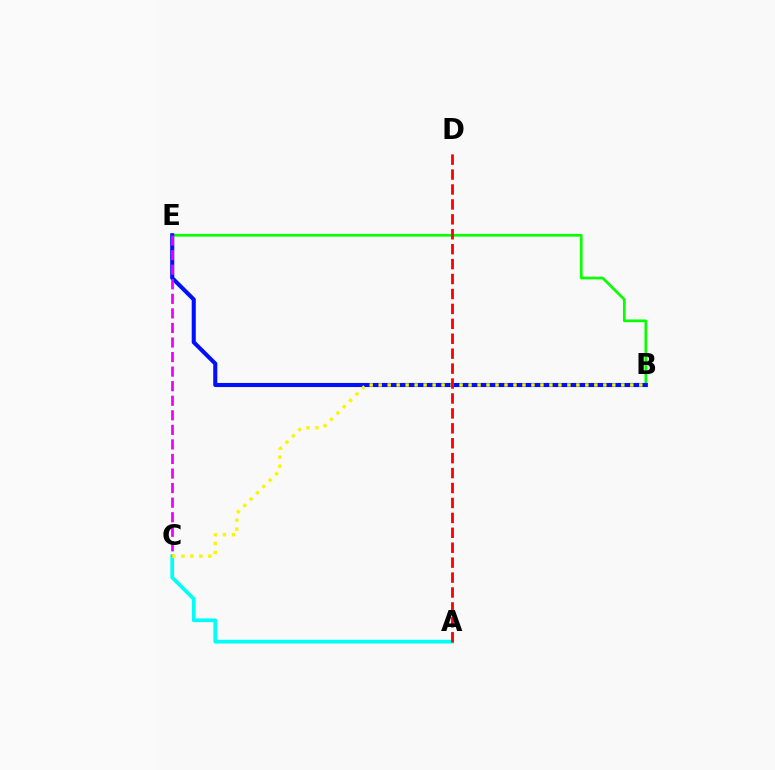{('B', 'E'): [{'color': '#08ff00', 'line_style': 'solid', 'thickness': 1.95}, {'color': '#0010ff', 'line_style': 'solid', 'thickness': 2.93}], ('A', 'C'): [{'color': '#00fff6', 'line_style': 'solid', 'thickness': 2.68}], ('C', 'E'): [{'color': '#ee00ff', 'line_style': 'dashed', 'thickness': 1.98}], ('B', 'C'): [{'color': '#fcf500', 'line_style': 'dotted', 'thickness': 2.44}], ('A', 'D'): [{'color': '#ff0000', 'line_style': 'dashed', 'thickness': 2.03}]}